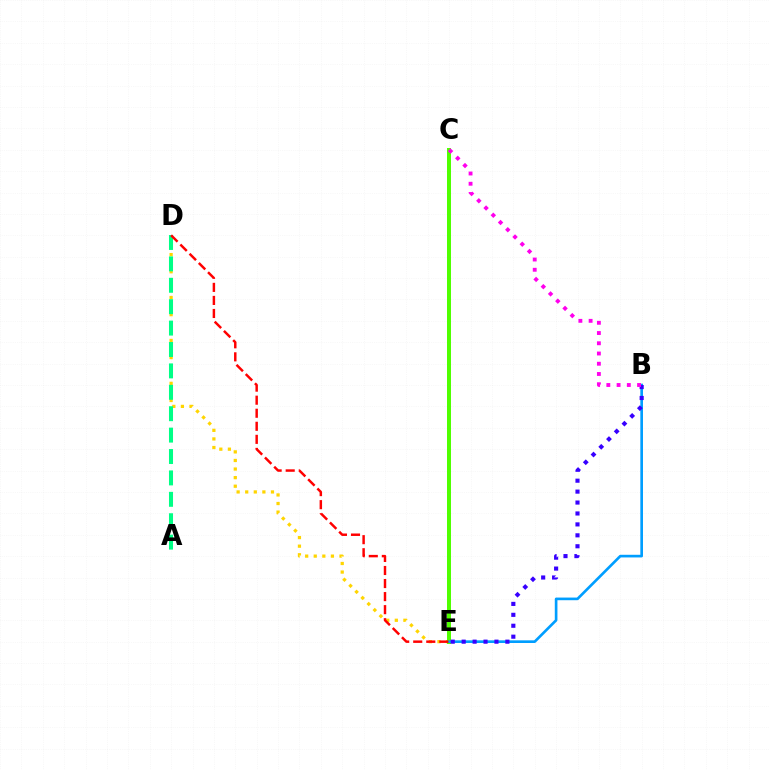{('D', 'E'): [{'color': '#ffd500', 'line_style': 'dotted', 'thickness': 2.33}, {'color': '#ff0000', 'line_style': 'dashed', 'thickness': 1.77}], ('C', 'E'): [{'color': '#4fff00', 'line_style': 'solid', 'thickness': 2.87}], ('B', 'E'): [{'color': '#009eff', 'line_style': 'solid', 'thickness': 1.91}, {'color': '#3700ff', 'line_style': 'dotted', 'thickness': 2.97}], ('A', 'D'): [{'color': '#00ff86', 'line_style': 'dashed', 'thickness': 2.91}], ('B', 'C'): [{'color': '#ff00ed', 'line_style': 'dotted', 'thickness': 2.78}]}